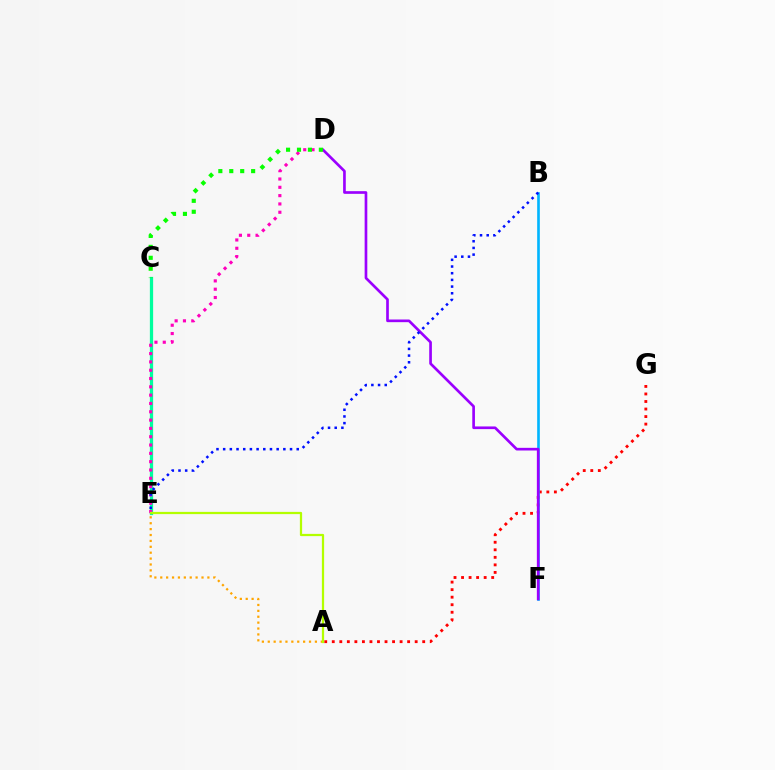{('A', 'E'): [{'color': '#ffa500', 'line_style': 'dotted', 'thickness': 1.6}, {'color': '#b3ff00', 'line_style': 'solid', 'thickness': 1.61}], ('A', 'G'): [{'color': '#ff0000', 'line_style': 'dotted', 'thickness': 2.05}], ('B', 'F'): [{'color': '#00b5ff', 'line_style': 'solid', 'thickness': 1.9}], ('C', 'E'): [{'color': '#00ff9d', 'line_style': 'solid', 'thickness': 2.35}], ('D', 'F'): [{'color': '#9b00ff', 'line_style': 'solid', 'thickness': 1.92}], ('D', 'E'): [{'color': '#ff00bd', 'line_style': 'dotted', 'thickness': 2.26}], ('B', 'E'): [{'color': '#0010ff', 'line_style': 'dotted', 'thickness': 1.82}], ('C', 'D'): [{'color': '#08ff00', 'line_style': 'dotted', 'thickness': 2.97}]}